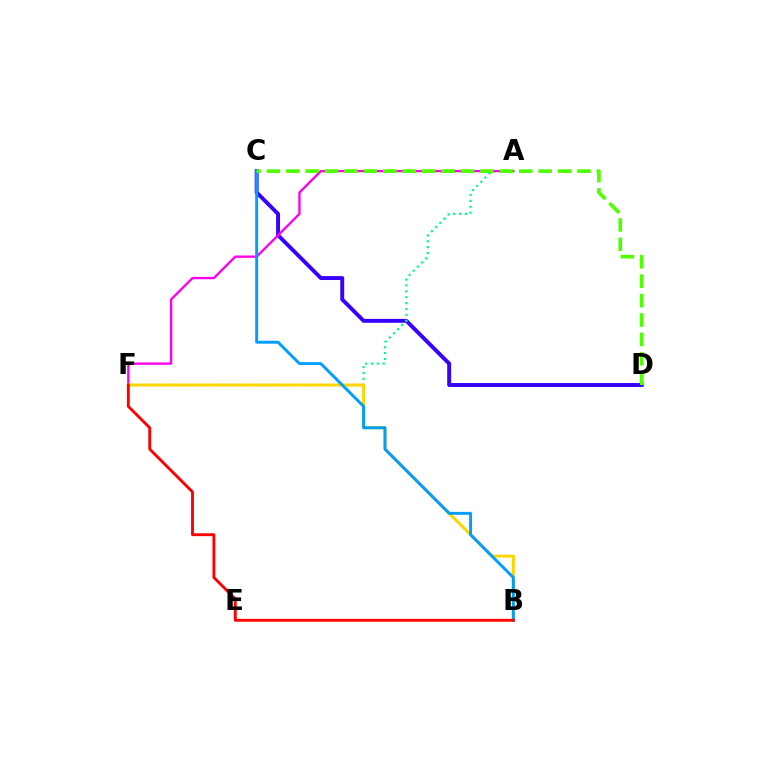{('C', 'D'): [{'color': '#3700ff', 'line_style': 'solid', 'thickness': 2.83}, {'color': '#4fff00', 'line_style': 'dashed', 'thickness': 2.64}], ('A', 'F'): [{'color': '#00ff86', 'line_style': 'dotted', 'thickness': 1.6}, {'color': '#ff00ed', 'line_style': 'solid', 'thickness': 1.69}], ('B', 'F'): [{'color': '#ffd500', 'line_style': 'solid', 'thickness': 2.17}, {'color': '#ff0000', 'line_style': 'solid', 'thickness': 2.07}], ('B', 'C'): [{'color': '#009eff', 'line_style': 'solid', 'thickness': 2.11}]}